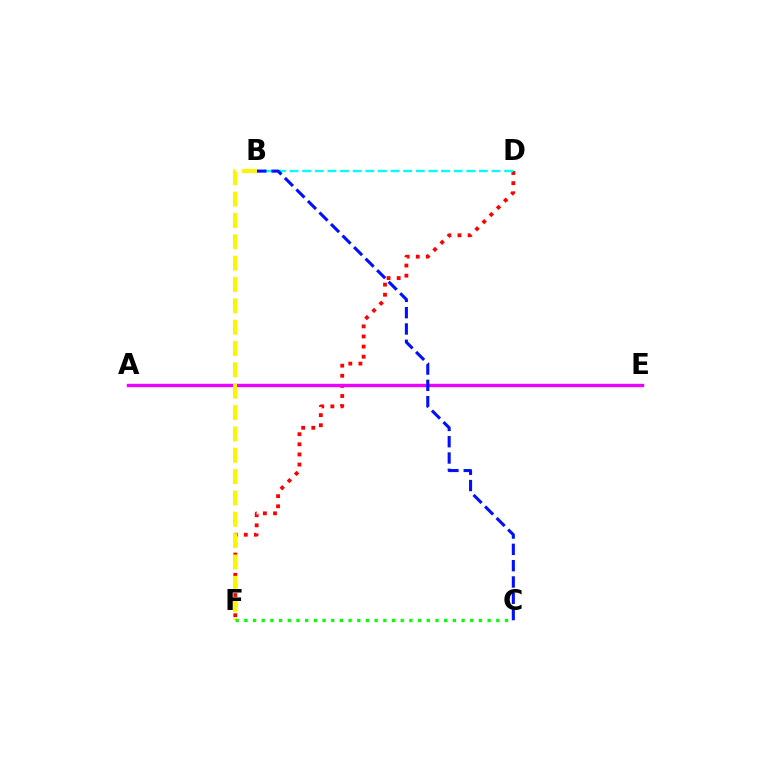{('D', 'F'): [{'color': '#ff0000', 'line_style': 'dotted', 'thickness': 2.75}], ('A', 'E'): [{'color': '#ee00ff', 'line_style': 'solid', 'thickness': 2.44}], ('B', 'D'): [{'color': '#00fff6', 'line_style': 'dashed', 'thickness': 1.71}], ('B', 'C'): [{'color': '#0010ff', 'line_style': 'dashed', 'thickness': 2.22}], ('B', 'F'): [{'color': '#fcf500', 'line_style': 'dashed', 'thickness': 2.9}], ('C', 'F'): [{'color': '#08ff00', 'line_style': 'dotted', 'thickness': 2.36}]}